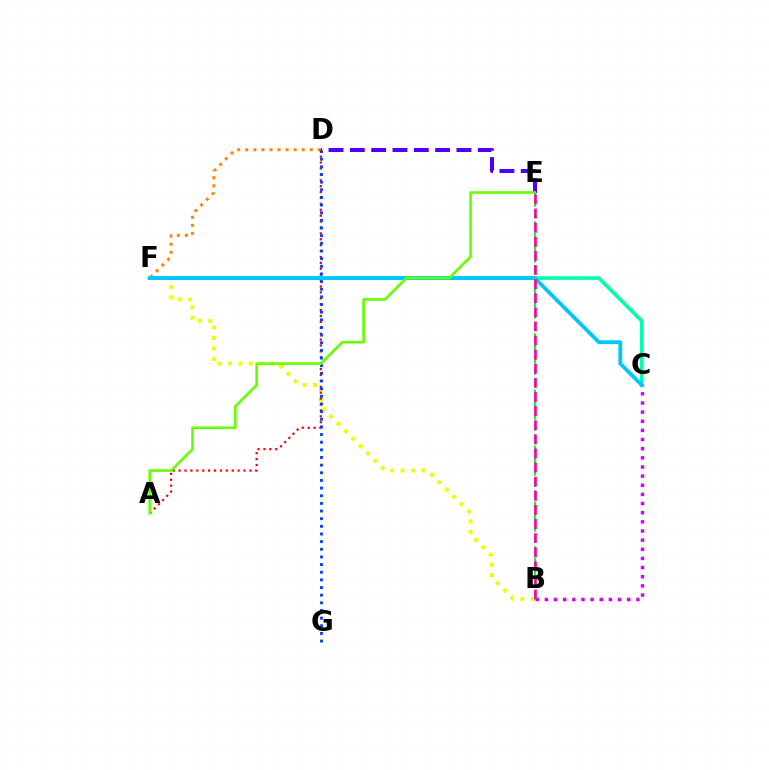{('C', 'F'): [{'color': '#00ffaf', 'line_style': 'solid', 'thickness': 2.63}, {'color': '#00c7ff', 'line_style': 'solid', 'thickness': 2.75}], ('D', 'F'): [{'color': '#ff8800', 'line_style': 'dotted', 'thickness': 2.19}], ('B', 'F'): [{'color': '#eeff00', 'line_style': 'dotted', 'thickness': 2.83}], ('A', 'D'): [{'color': '#ff0000', 'line_style': 'dotted', 'thickness': 1.6}], ('B', 'C'): [{'color': '#d600ff', 'line_style': 'dotted', 'thickness': 2.48}], ('D', 'G'): [{'color': '#003fff', 'line_style': 'dotted', 'thickness': 2.08}], ('D', 'E'): [{'color': '#4f00ff', 'line_style': 'dashed', 'thickness': 2.9}], ('A', 'E'): [{'color': '#66ff00', 'line_style': 'solid', 'thickness': 1.89}], ('B', 'E'): [{'color': '#00ff27', 'line_style': 'dashed', 'thickness': 1.52}, {'color': '#ff00a0', 'line_style': 'dashed', 'thickness': 1.92}]}